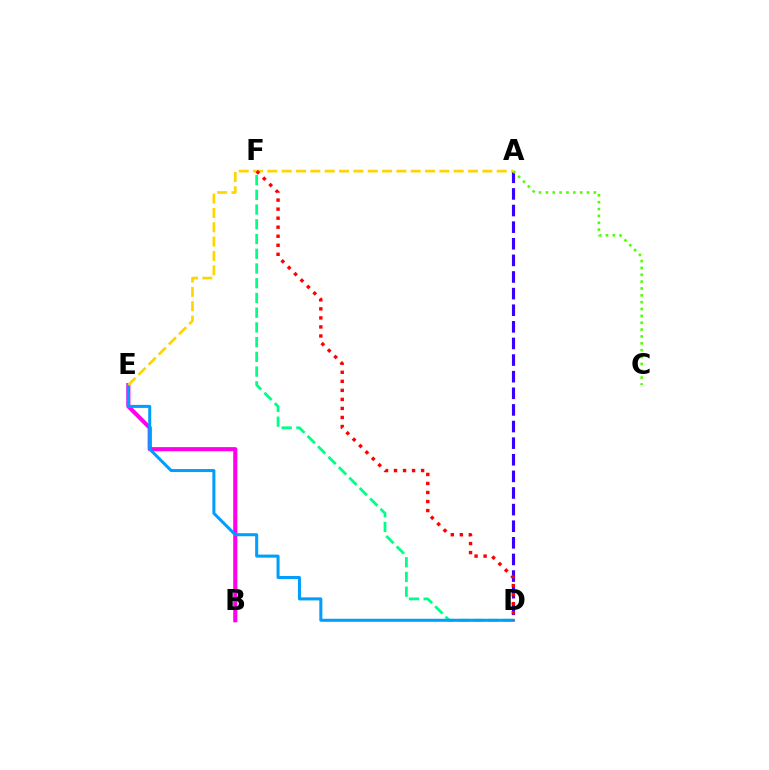{('B', 'E'): [{'color': '#ff00ed', 'line_style': 'solid', 'thickness': 2.96}], ('A', 'D'): [{'color': '#3700ff', 'line_style': 'dashed', 'thickness': 2.26}], ('A', 'C'): [{'color': '#4fff00', 'line_style': 'dotted', 'thickness': 1.86}], ('D', 'F'): [{'color': '#00ff86', 'line_style': 'dashed', 'thickness': 2.0}, {'color': '#ff0000', 'line_style': 'dotted', 'thickness': 2.45}], ('D', 'E'): [{'color': '#009eff', 'line_style': 'solid', 'thickness': 2.18}], ('A', 'E'): [{'color': '#ffd500', 'line_style': 'dashed', 'thickness': 1.95}]}